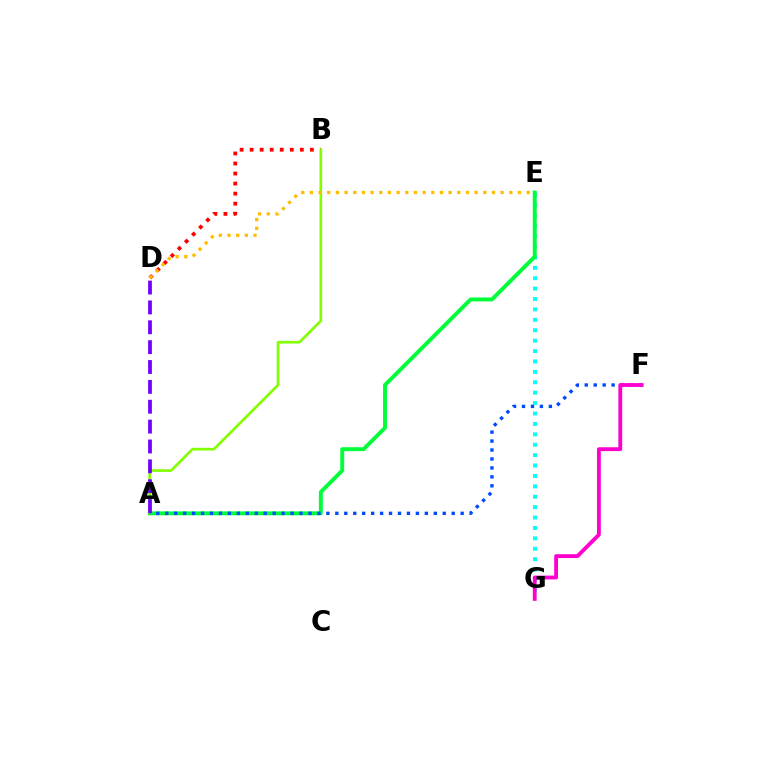{('E', 'G'): [{'color': '#00fff6', 'line_style': 'dotted', 'thickness': 2.83}], ('B', 'D'): [{'color': '#ff0000', 'line_style': 'dotted', 'thickness': 2.73}], ('A', 'E'): [{'color': '#00ff39', 'line_style': 'solid', 'thickness': 2.82}], ('A', 'B'): [{'color': '#84ff00', 'line_style': 'solid', 'thickness': 1.93}], ('A', 'F'): [{'color': '#004bff', 'line_style': 'dotted', 'thickness': 2.43}], ('D', 'E'): [{'color': '#ffbd00', 'line_style': 'dotted', 'thickness': 2.36}], ('F', 'G'): [{'color': '#ff00cf', 'line_style': 'solid', 'thickness': 2.76}], ('A', 'D'): [{'color': '#7200ff', 'line_style': 'dashed', 'thickness': 2.7}]}